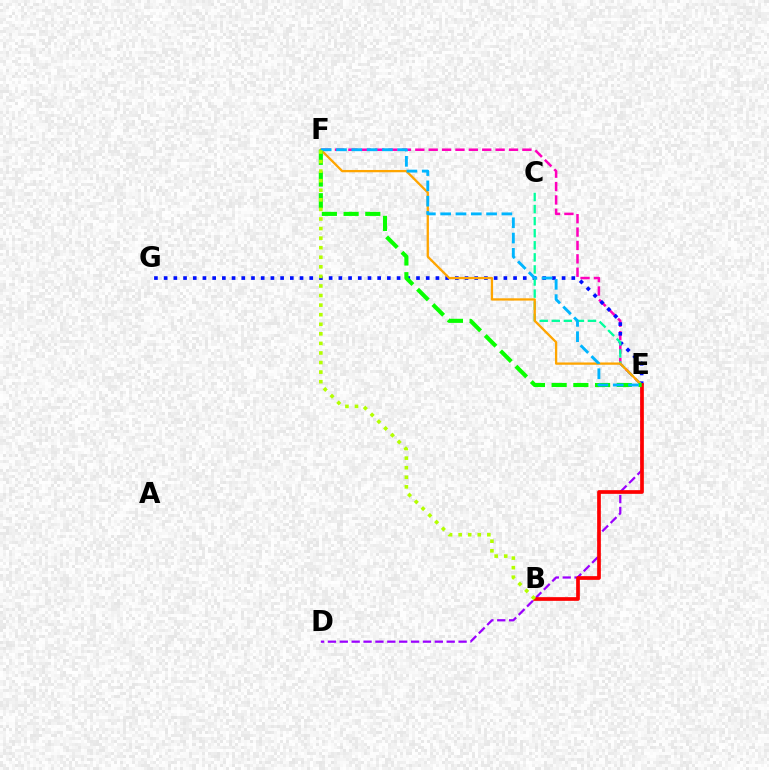{('E', 'F'): [{'color': '#ff00bd', 'line_style': 'dashed', 'thickness': 1.82}, {'color': '#ffa500', 'line_style': 'solid', 'thickness': 1.65}, {'color': '#08ff00', 'line_style': 'dashed', 'thickness': 2.95}, {'color': '#00b5ff', 'line_style': 'dashed', 'thickness': 2.08}], ('E', 'G'): [{'color': '#0010ff', 'line_style': 'dotted', 'thickness': 2.64}], ('D', 'E'): [{'color': '#9b00ff', 'line_style': 'dashed', 'thickness': 1.61}], ('C', 'E'): [{'color': '#00ff9d', 'line_style': 'dashed', 'thickness': 1.64}], ('B', 'E'): [{'color': '#ff0000', 'line_style': 'solid', 'thickness': 2.67}], ('B', 'F'): [{'color': '#b3ff00', 'line_style': 'dotted', 'thickness': 2.6}]}